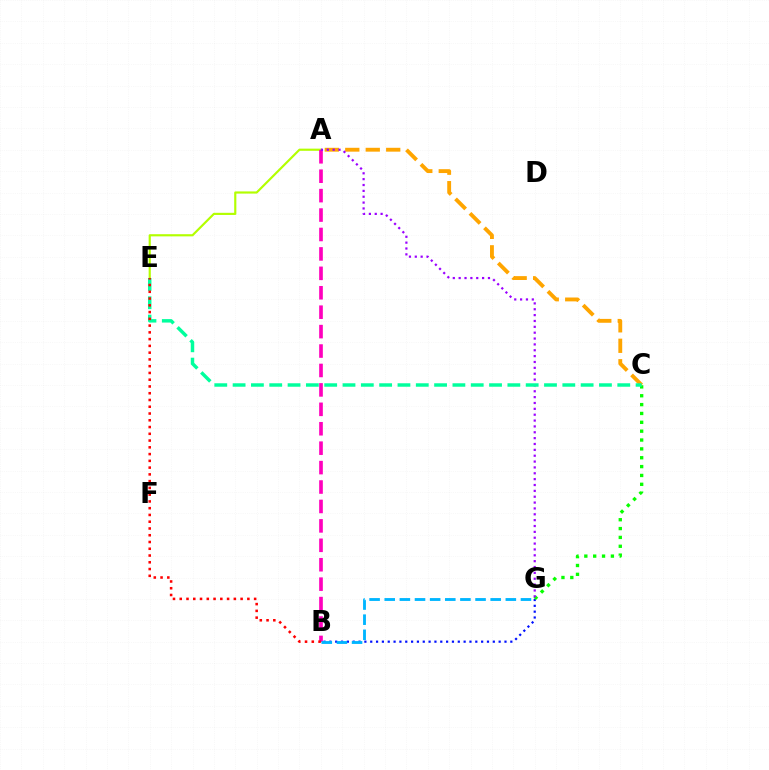{('B', 'G'): [{'color': '#0010ff', 'line_style': 'dotted', 'thickness': 1.59}, {'color': '#00b5ff', 'line_style': 'dashed', 'thickness': 2.06}], ('C', 'G'): [{'color': '#08ff00', 'line_style': 'dotted', 'thickness': 2.41}], ('A', 'C'): [{'color': '#ffa500', 'line_style': 'dashed', 'thickness': 2.78}], ('A', 'E'): [{'color': '#b3ff00', 'line_style': 'solid', 'thickness': 1.56}], ('A', 'B'): [{'color': '#ff00bd', 'line_style': 'dashed', 'thickness': 2.64}], ('A', 'G'): [{'color': '#9b00ff', 'line_style': 'dotted', 'thickness': 1.59}], ('C', 'E'): [{'color': '#00ff9d', 'line_style': 'dashed', 'thickness': 2.49}], ('B', 'E'): [{'color': '#ff0000', 'line_style': 'dotted', 'thickness': 1.84}]}